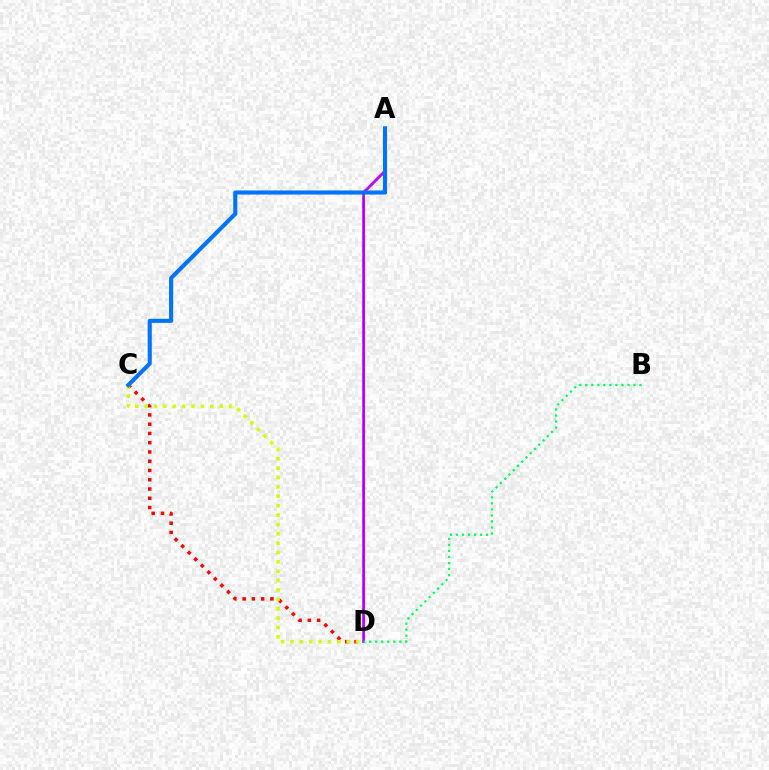{('C', 'D'): [{'color': '#ff0000', 'line_style': 'dotted', 'thickness': 2.52}, {'color': '#d1ff00', 'line_style': 'dotted', 'thickness': 2.55}], ('A', 'D'): [{'color': '#b900ff', 'line_style': 'solid', 'thickness': 2.03}], ('B', 'D'): [{'color': '#00ff5c', 'line_style': 'dotted', 'thickness': 1.64}], ('A', 'C'): [{'color': '#0074ff', 'line_style': 'solid', 'thickness': 2.96}]}